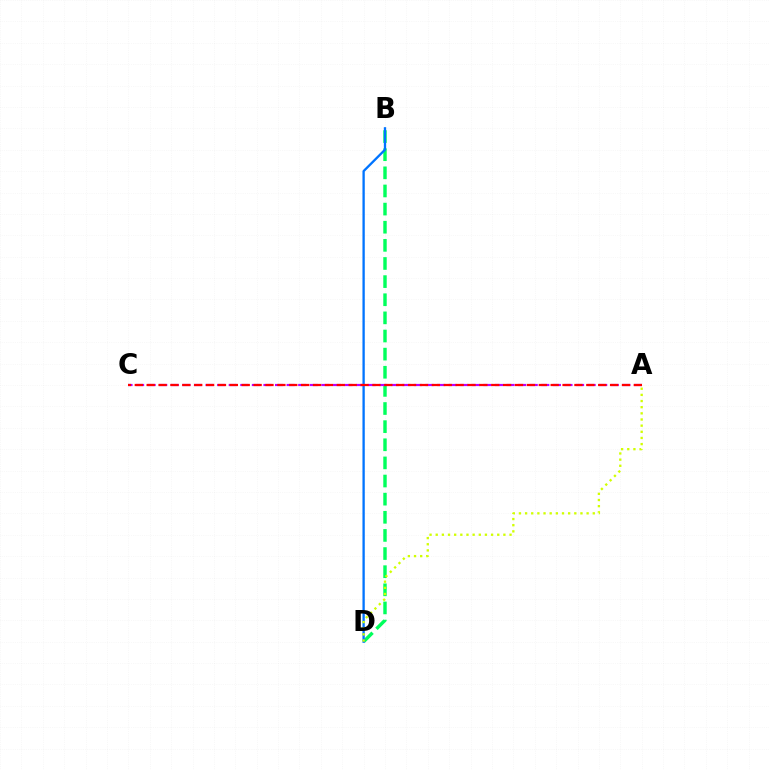{('B', 'D'): [{'color': '#00ff5c', 'line_style': 'dashed', 'thickness': 2.46}, {'color': '#0074ff', 'line_style': 'solid', 'thickness': 1.67}], ('A', 'D'): [{'color': '#d1ff00', 'line_style': 'dotted', 'thickness': 1.67}], ('A', 'C'): [{'color': '#b900ff', 'line_style': 'dashed', 'thickness': 1.57}, {'color': '#ff0000', 'line_style': 'dashed', 'thickness': 1.61}]}